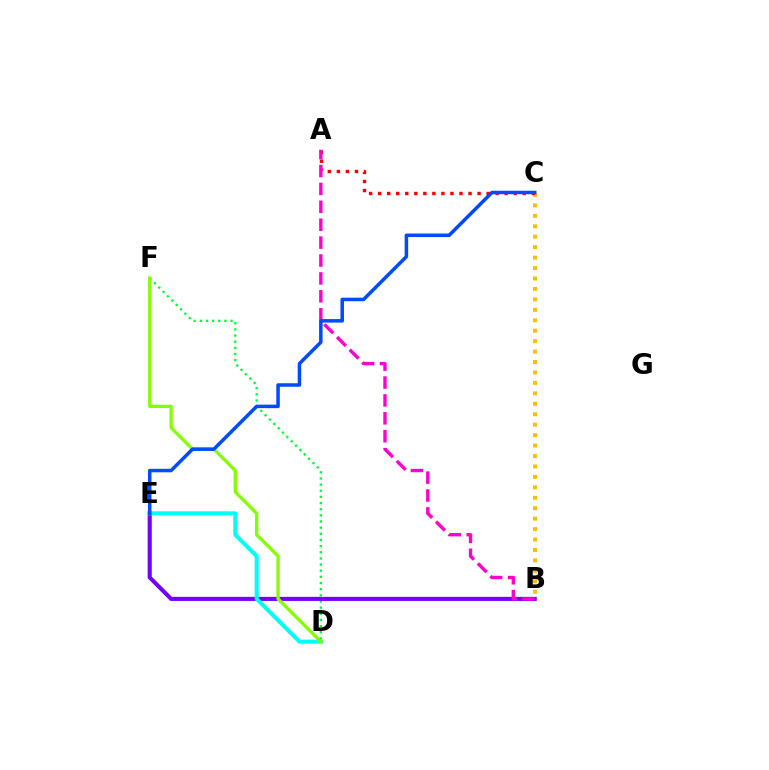{('B', 'C'): [{'color': '#ffbd00', 'line_style': 'dotted', 'thickness': 2.84}], ('D', 'F'): [{'color': '#00ff39', 'line_style': 'dotted', 'thickness': 1.67}, {'color': '#84ff00', 'line_style': 'solid', 'thickness': 2.37}], ('B', 'E'): [{'color': '#7200ff', 'line_style': 'solid', 'thickness': 2.94}], ('A', 'C'): [{'color': '#ff0000', 'line_style': 'dotted', 'thickness': 2.46}], ('A', 'B'): [{'color': '#ff00cf', 'line_style': 'dashed', 'thickness': 2.43}], ('D', 'E'): [{'color': '#00fff6', 'line_style': 'solid', 'thickness': 2.89}], ('C', 'E'): [{'color': '#004bff', 'line_style': 'solid', 'thickness': 2.53}]}